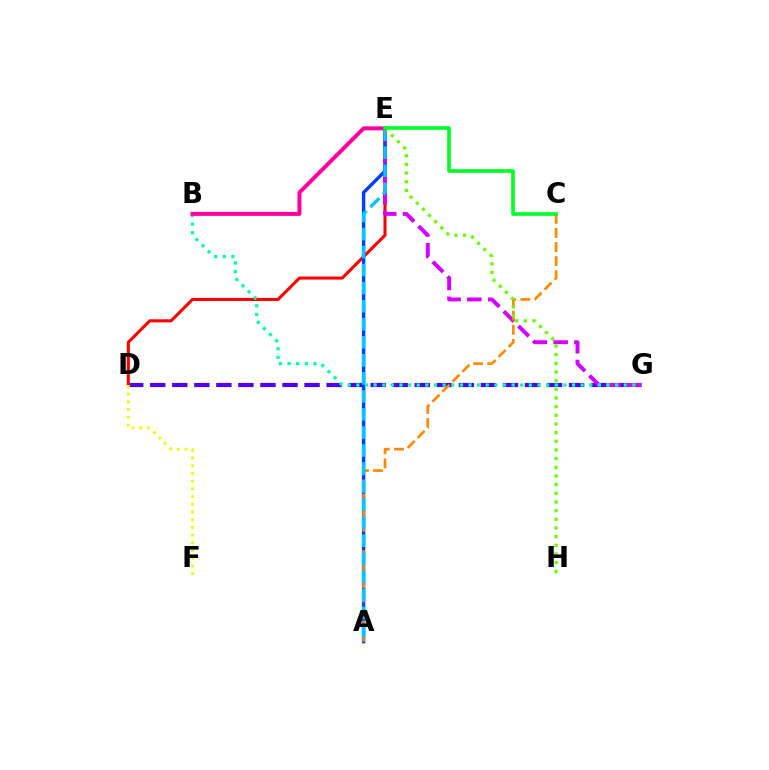{('D', 'G'): [{'color': '#4f00ff', 'line_style': 'dashed', 'thickness': 2.99}], ('D', 'E'): [{'color': '#ff0000', 'line_style': 'solid', 'thickness': 2.21}], ('A', 'E'): [{'color': '#003fff', 'line_style': 'solid', 'thickness': 2.45}, {'color': '#00c7ff', 'line_style': 'dashed', 'thickness': 2.45}], ('E', 'G'): [{'color': '#d600ff', 'line_style': 'dashed', 'thickness': 2.83}], ('B', 'G'): [{'color': '#00ffaf', 'line_style': 'dotted', 'thickness': 2.34}], ('A', 'C'): [{'color': '#ff8800', 'line_style': 'dashed', 'thickness': 1.92}], ('D', 'F'): [{'color': '#eeff00', 'line_style': 'dotted', 'thickness': 2.09}], ('E', 'H'): [{'color': '#66ff00', 'line_style': 'dotted', 'thickness': 2.35}], ('B', 'E'): [{'color': '#ff00a0', 'line_style': 'solid', 'thickness': 2.85}], ('C', 'E'): [{'color': '#00ff27', 'line_style': 'solid', 'thickness': 2.61}]}